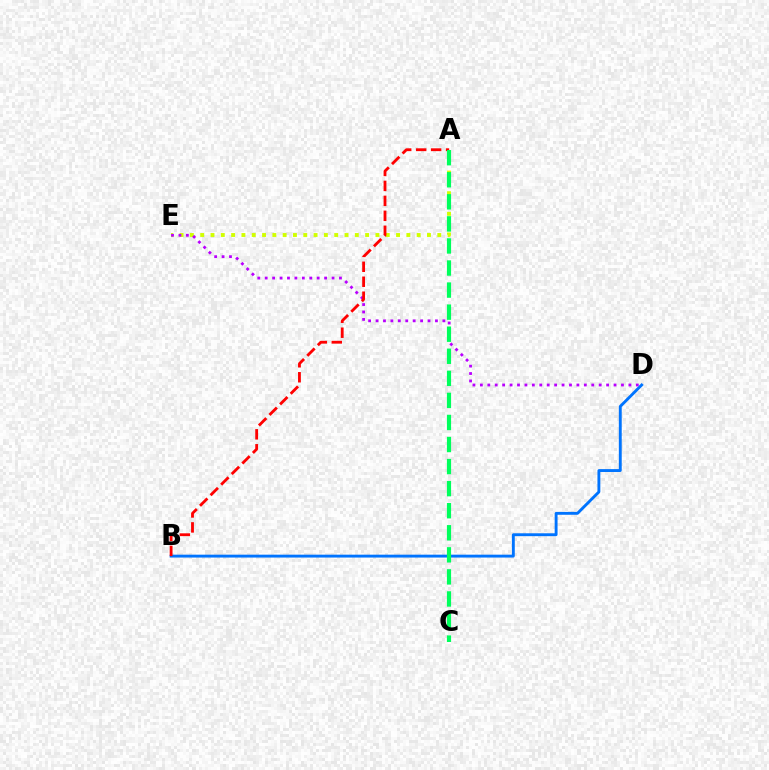{('A', 'E'): [{'color': '#d1ff00', 'line_style': 'dotted', 'thickness': 2.8}], ('B', 'D'): [{'color': '#0074ff', 'line_style': 'solid', 'thickness': 2.07}], ('D', 'E'): [{'color': '#b900ff', 'line_style': 'dotted', 'thickness': 2.02}], ('A', 'B'): [{'color': '#ff0000', 'line_style': 'dashed', 'thickness': 2.03}], ('A', 'C'): [{'color': '#00ff5c', 'line_style': 'dashed', 'thickness': 3.0}]}